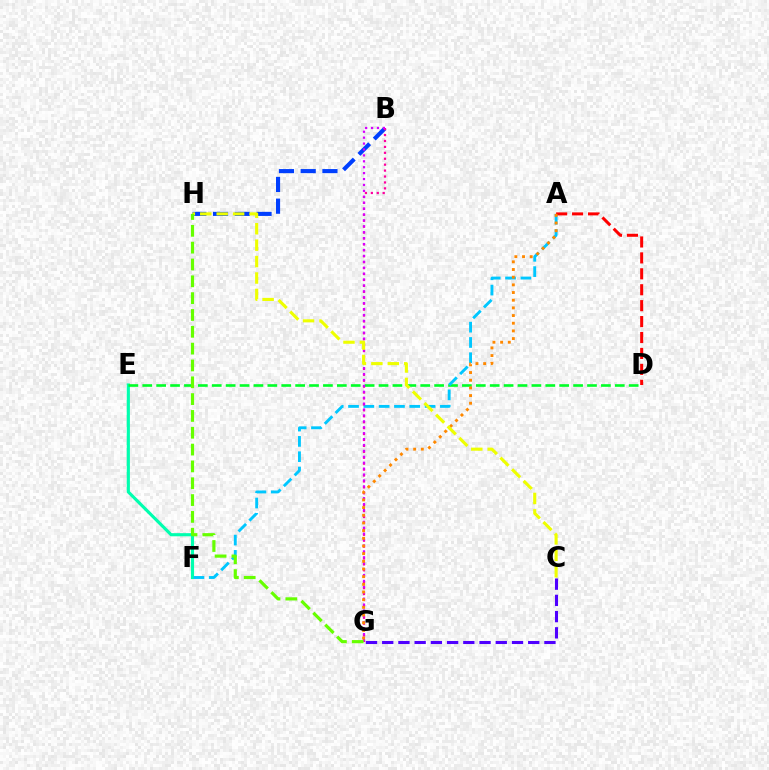{('E', 'F'): [{'color': '#00ffaf', 'line_style': 'solid', 'thickness': 2.26}], ('B', 'H'): [{'color': '#003fff', 'line_style': 'dashed', 'thickness': 2.95}], ('D', 'E'): [{'color': '#00ff27', 'line_style': 'dashed', 'thickness': 1.89}], ('A', 'F'): [{'color': '#00c7ff', 'line_style': 'dashed', 'thickness': 2.08}], ('A', 'D'): [{'color': '#ff0000', 'line_style': 'dashed', 'thickness': 2.16}], ('B', 'G'): [{'color': '#ff00a0', 'line_style': 'dotted', 'thickness': 1.61}, {'color': '#d600ff', 'line_style': 'dotted', 'thickness': 1.61}], ('C', 'G'): [{'color': '#4f00ff', 'line_style': 'dashed', 'thickness': 2.2}], ('A', 'G'): [{'color': '#ff8800', 'line_style': 'dotted', 'thickness': 2.09}], ('C', 'H'): [{'color': '#eeff00', 'line_style': 'dashed', 'thickness': 2.23}], ('G', 'H'): [{'color': '#66ff00', 'line_style': 'dashed', 'thickness': 2.29}]}